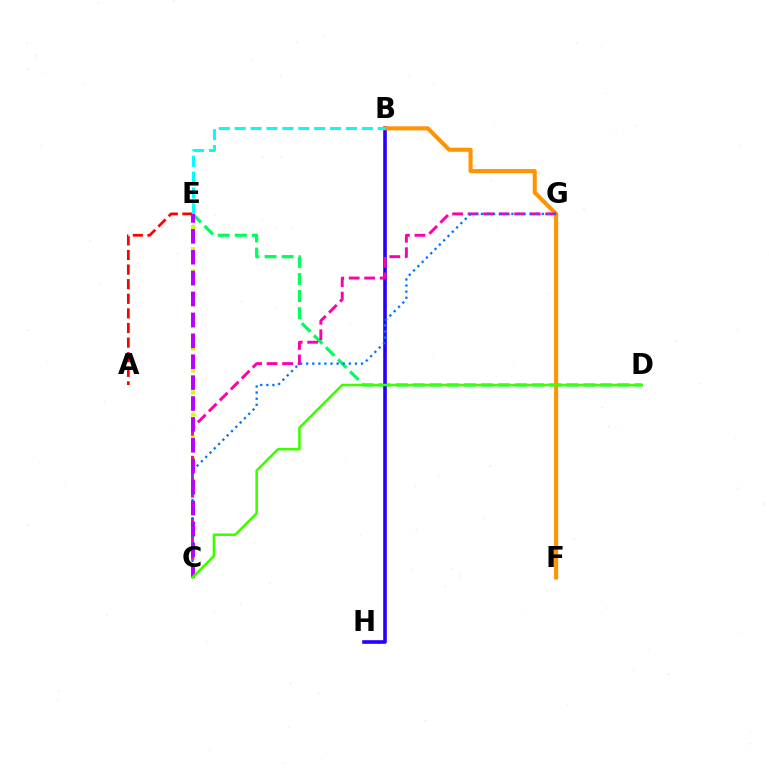{('C', 'E'): [{'color': '#d1ff00', 'line_style': 'dotted', 'thickness': 3.0}, {'color': '#b900ff', 'line_style': 'dashed', 'thickness': 2.84}], ('D', 'E'): [{'color': '#00ff5c', 'line_style': 'dashed', 'thickness': 2.32}], ('A', 'E'): [{'color': '#ff0000', 'line_style': 'dashed', 'thickness': 1.98}], ('B', 'H'): [{'color': '#2500ff', 'line_style': 'solid', 'thickness': 2.6}], ('B', 'F'): [{'color': '#ff9400', 'line_style': 'solid', 'thickness': 2.94}], ('C', 'G'): [{'color': '#ff00ac', 'line_style': 'dashed', 'thickness': 2.11}, {'color': '#0074ff', 'line_style': 'dotted', 'thickness': 1.65}], ('B', 'E'): [{'color': '#00fff6', 'line_style': 'dashed', 'thickness': 2.16}], ('C', 'D'): [{'color': '#3dff00', 'line_style': 'solid', 'thickness': 1.86}]}